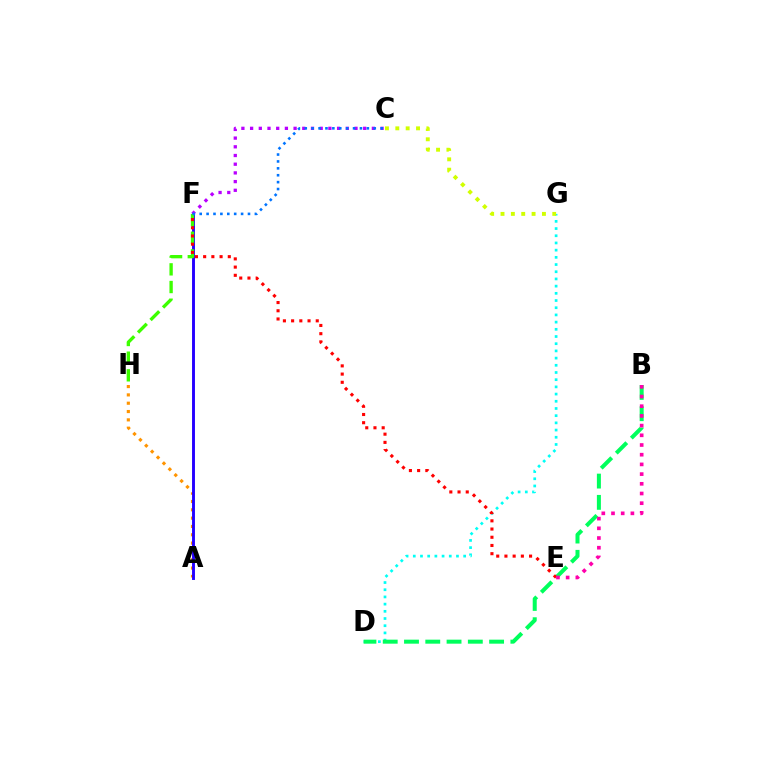{('D', 'G'): [{'color': '#00fff6', 'line_style': 'dotted', 'thickness': 1.96}], ('A', 'H'): [{'color': '#ff9400', 'line_style': 'dotted', 'thickness': 2.26}], ('A', 'F'): [{'color': '#2500ff', 'line_style': 'solid', 'thickness': 2.09}], ('C', 'G'): [{'color': '#d1ff00', 'line_style': 'dotted', 'thickness': 2.81}], ('B', 'D'): [{'color': '#00ff5c', 'line_style': 'dashed', 'thickness': 2.89}], ('F', 'H'): [{'color': '#3dff00', 'line_style': 'dashed', 'thickness': 2.4}], ('E', 'F'): [{'color': '#ff0000', 'line_style': 'dotted', 'thickness': 2.23}], ('C', 'F'): [{'color': '#b900ff', 'line_style': 'dotted', 'thickness': 2.36}, {'color': '#0074ff', 'line_style': 'dotted', 'thickness': 1.87}], ('B', 'E'): [{'color': '#ff00ac', 'line_style': 'dotted', 'thickness': 2.64}]}